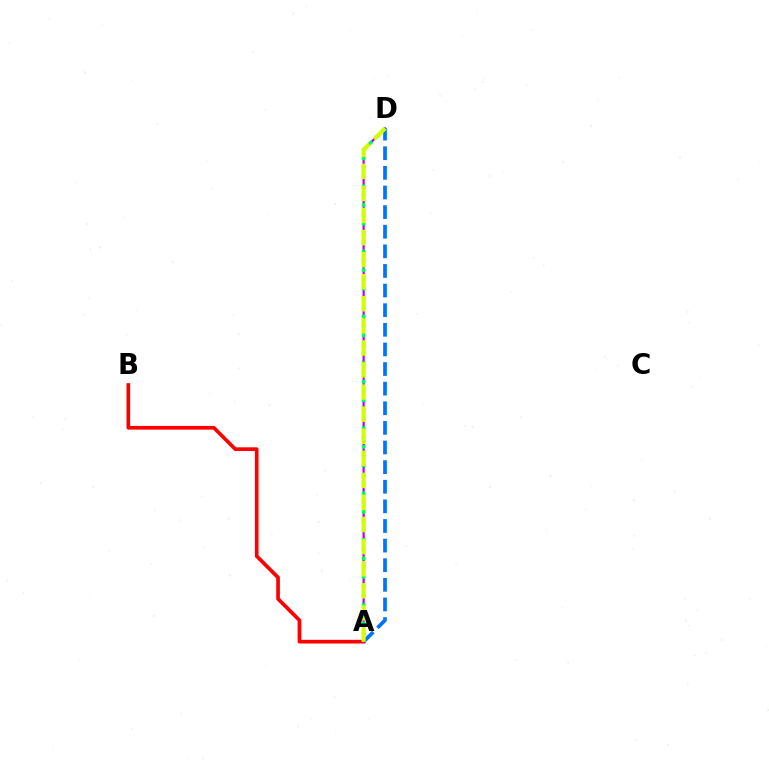{('A', 'D'): [{'color': '#0074ff', 'line_style': 'dashed', 'thickness': 2.67}, {'color': '#b900ff', 'line_style': 'solid', 'thickness': 1.59}, {'color': '#00ff5c', 'line_style': 'dotted', 'thickness': 2.53}, {'color': '#d1ff00', 'line_style': 'dashed', 'thickness': 3.0}], ('A', 'B'): [{'color': '#ff0000', 'line_style': 'solid', 'thickness': 2.66}]}